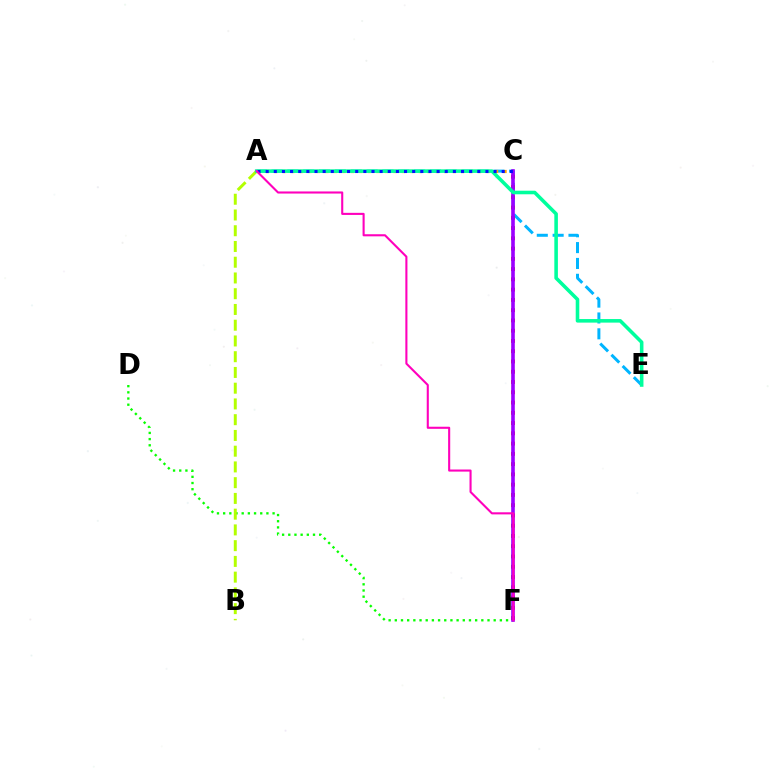{('A', 'E'): [{'color': '#00b5ff', 'line_style': 'dashed', 'thickness': 2.15}, {'color': '#00ff9d', 'line_style': 'solid', 'thickness': 2.57}], ('C', 'F'): [{'color': '#ff0000', 'line_style': 'dotted', 'thickness': 2.79}, {'color': '#9b00ff', 'line_style': 'solid', 'thickness': 2.61}], ('A', 'C'): [{'color': '#ffa500', 'line_style': 'dotted', 'thickness': 2.3}, {'color': '#0010ff', 'line_style': 'dotted', 'thickness': 2.21}], ('D', 'F'): [{'color': '#08ff00', 'line_style': 'dotted', 'thickness': 1.68}], ('A', 'B'): [{'color': '#b3ff00', 'line_style': 'dashed', 'thickness': 2.14}], ('A', 'F'): [{'color': '#ff00bd', 'line_style': 'solid', 'thickness': 1.51}]}